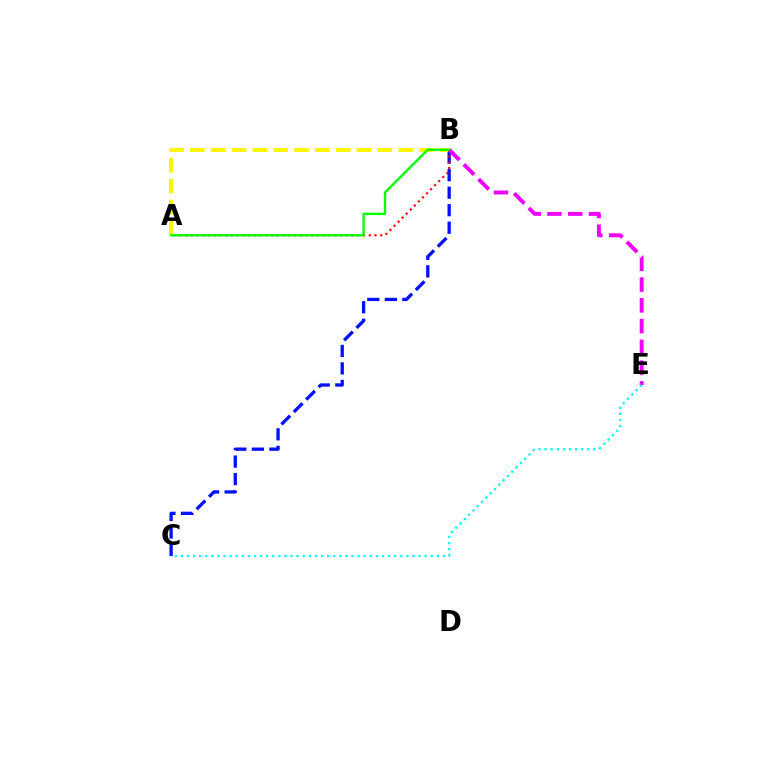{('B', 'C'): [{'color': '#0010ff', 'line_style': 'dashed', 'thickness': 2.38}], ('A', 'B'): [{'color': '#fcf500', 'line_style': 'dashed', 'thickness': 2.83}, {'color': '#ff0000', 'line_style': 'dotted', 'thickness': 1.56}, {'color': '#08ff00', 'line_style': 'solid', 'thickness': 1.69}], ('B', 'E'): [{'color': '#ee00ff', 'line_style': 'dashed', 'thickness': 2.82}], ('C', 'E'): [{'color': '#00fff6', 'line_style': 'dotted', 'thickness': 1.66}]}